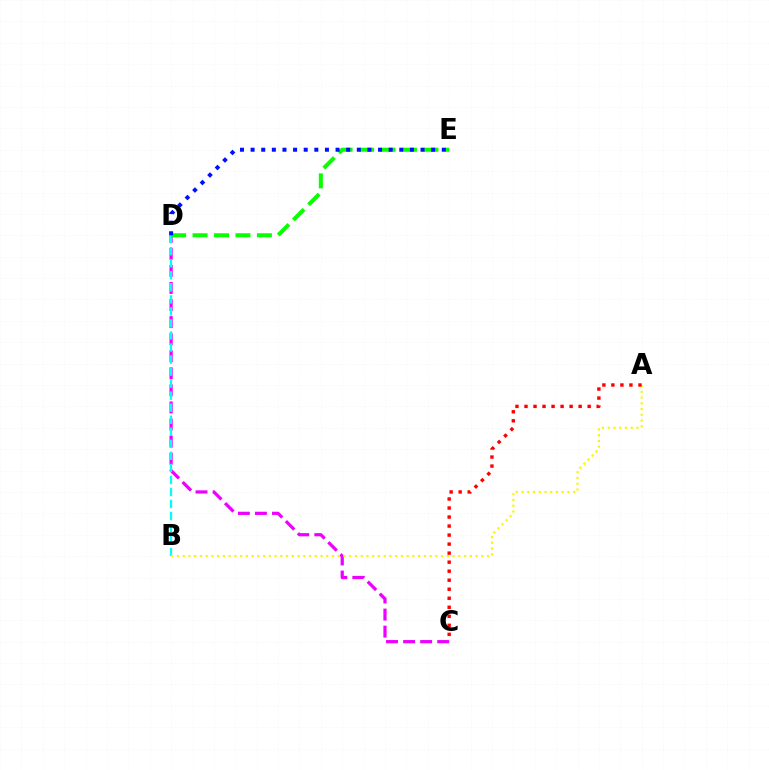{('C', 'D'): [{'color': '#ee00ff', 'line_style': 'dashed', 'thickness': 2.32}], ('B', 'D'): [{'color': '#00fff6', 'line_style': 'dashed', 'thickness': 1.64}], ('A', 'B'): [{'color': '#fcf500', 'line_style': 'dotted', 'thickness': 1.56}], ('D', 'E'): [{'color': '#08ff00', 'line_style': 'dashed', 'thickness': 2.91}, {'color': '#0010ff', 'line_style': 'dotted', 'thickness': 2.89}], ('A', 'C'): [{'color': '#ff0000', 'line_style': 'dotted', 'thickness': 2.45}]}